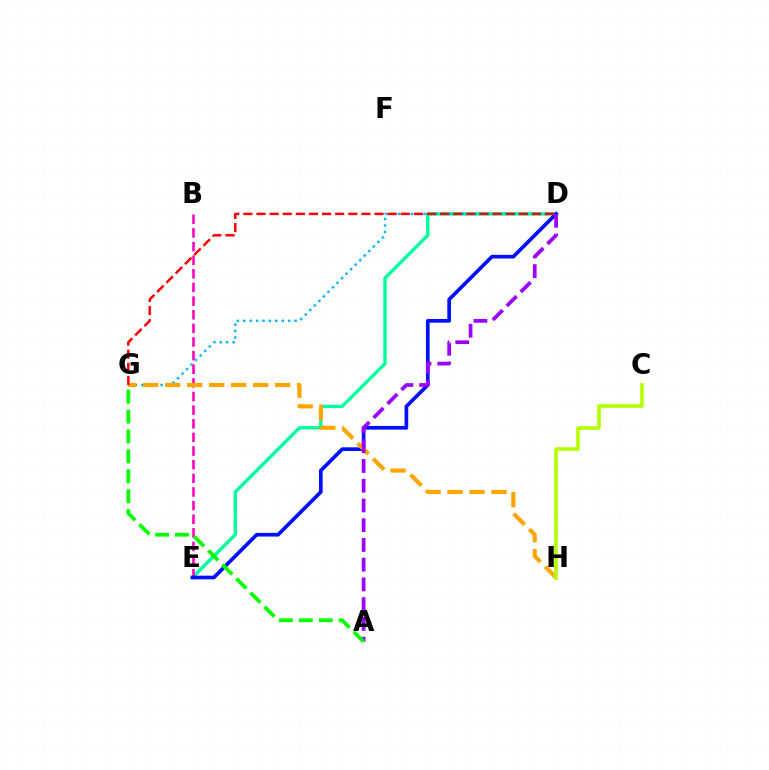{('D', 'E'): [{'color': '#00ff9d', 'line_style': 'solid', 'thickness': 2.45}, {'color': '#0010ff', 'line_style': 'solid', 'thickness': 2.65}], ('D', 'G'): [{'color': '#00b5ff', 'line_style': 'dotted', 'thickness': 1.74}, {'color': '#ff0000', 'line_style': 'dashed', 'thickness': 1.78}], ('B', 'E'): [{'color': '#ff00bd', 'line_style': 'dashed', 'thickness': 1.85}], ('G', 'H'): [{'color': '#ffa500', 'line_style': 'dashed', 'thickness': 2.99}], ('C', 'H'): [{'color': '#b3ff00', 'line_style': 'solid', 'thickness': 2.58}], ('A', 'D'): [{'color': '#9b00ff', 'line_style': 'dashed', 'thickness': 2.68}], ('A', 'G'): [{'color': '#08ff00', 'line_style': 'dashed', 'thickness': 2.7}]}